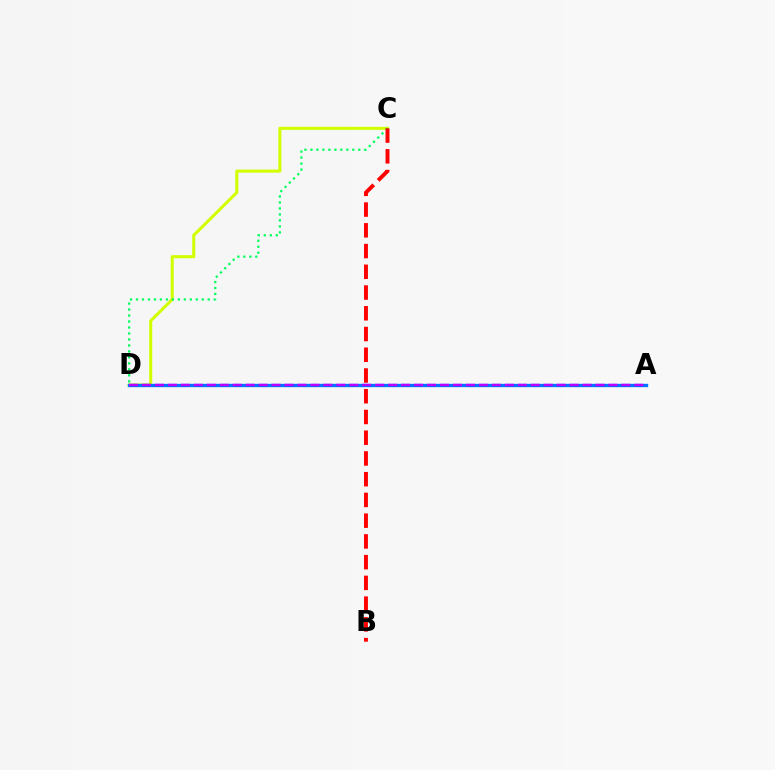{('C', 'D'): [{'color': '#d1ff00', 'line_style': 'solid', 'thickness': 2.19}, {'color': '#00ff5c', 'line_style': 'dotted', 'thickness': 1.62}], ('A', 'D'): [{'color': '#0074ff', 'line_style': 'solid', 'thickness': 2.42}, {'color': '#b900ff', 'line_style': 'dashed', 'thickness': 1.76}], ('B', 'C'): [{'color': '#ff0000', 'line_style': 'dashed', 'thickness': 2.82}]}